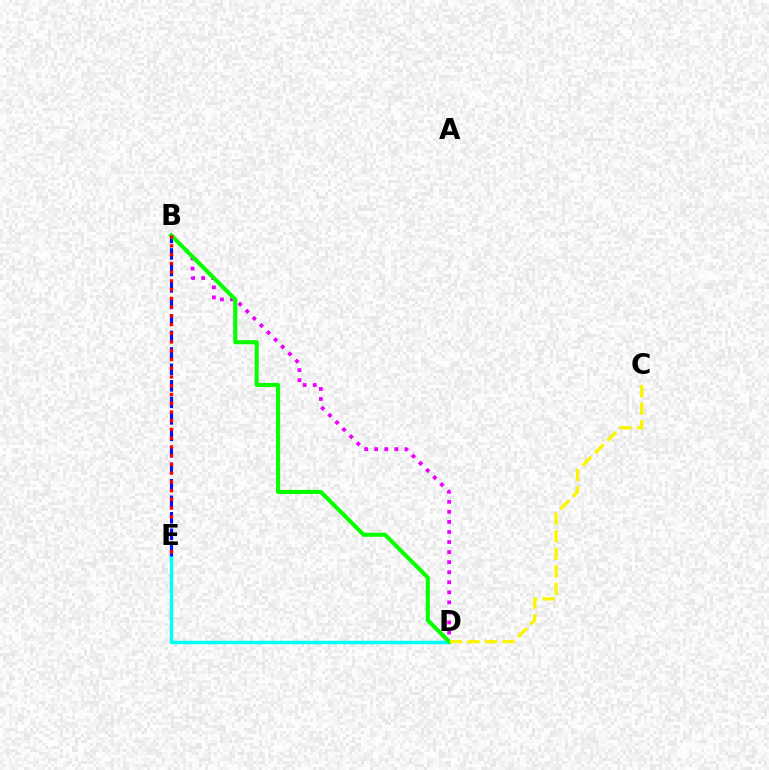{('D', 'E'): [{'color': '#00fff6', 'line_style': 'solid', 'thickness': 2.52}], ('B', 'E'): [{'color': '#0010ff', 'line_style': 'dashed', 'thickness': 2.24}, {'color': '#ff0000', 'line_style': 'dotted', 'thickness': 2.37}], ('B', 'D'): [{'color': '#ee00ff', 'line_style': 'dotted', 'thickness': 2.73}, {'color': '#08ff00', 'line_style': 'solid', 'thickness': 2.94}], ('C', 'D'): [{'color': '#fcf500', 'line_style': 'dashed', 'thickness': 2.38}]}